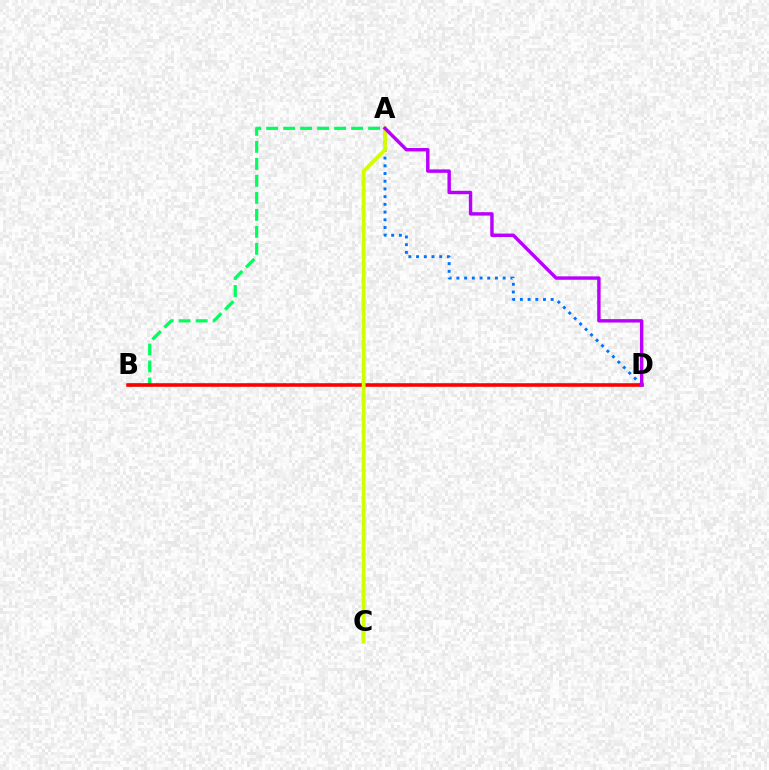{('A', 'B'): [{'color': '#00ff5c', 'line_style': 'dashed', 'thickness': 2.31}], ('A', 'D'): [{'color': '#0074ff', 'line_style': 'dotted', 'thickness': 2.1}, {'color': '#b900ff', 'line_style': 'solid', 'thickness': 2.46}], ('B', 'D'): [{'color': '#ff0000', 'line_style': 'solid', 'thickness': 2.59}], ('A', 'C'): [{'color': '#d1ff00', 'line_style': 'solid', 'thickness': 2.71}]}